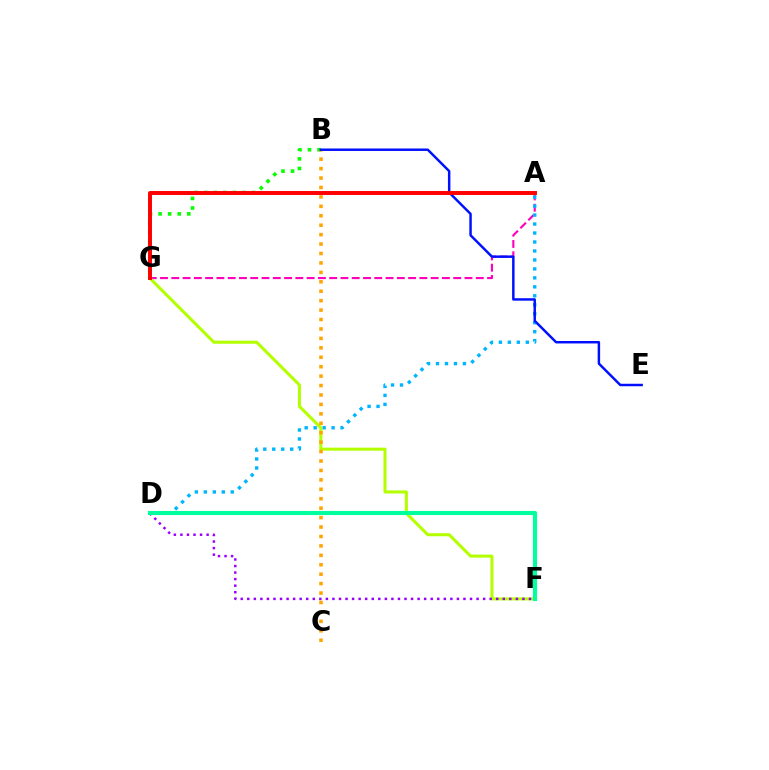{('A', 'G'): [{'color': '#ff00bd', 'line_style': 'dashed', 'thickness': 1.53}, {'color': '#ff0000', 'line_style': 'solid', 'thickness': 2.84}], ('B', 'G'): [{'color': '#08ff00', 'line_style': 'dotted', 'thickness': 2.6}], ('A', 'D'): [{'color': '#00b5ff', 'line_style': 'dotted', 'thickness': 2.44}], ('F', 'G'): [{'color': '#b3ff00', 'line_style': 'solid', 'thickness': 2.19}], ('B', 'C'): [{'color': '#ffa500', 'line_style': 'dotted', 'thickness': 2.56}], ('D', 'F'): [{'color': '#9b00ff', 'line_style': 'dotted', 'thickness': 1.78}, {'color': '#00ff9d', 'line_style': 'solid', 'thickness': 2.94}], ('B', 'E'): [{'color': '#0010ff', 'line_style': 'solid', 'thickness': 1.77}]}